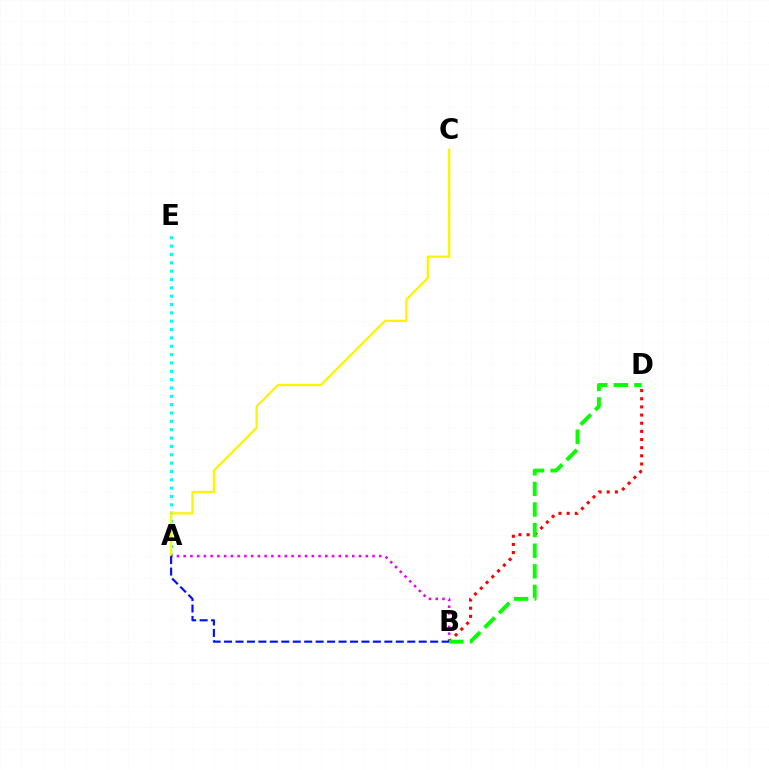{('A', 'E'): [{'color': '#00fff6', 'line_style': 'dotted', 'thickness': 2.27}], ('A', 'C'): [{'color': '#fcf500', 'line_style': 'solid', 'thickness': 1.65}], ('A', 'B'): [{'color': '#ee00ff', 'line_style': 'dotted', 'thickness': 1.83}, {'color': '#0010ff', 'line_style': 'dashed', 'thickness': 1.56}], ('B', 'D'): [{'color': '#ff0000', 'line_style': 'dotted', 'thickness': 2.21}, {'color': '#08ff00', 'line_style': 'dashed', 'thickness': 2.8}]}